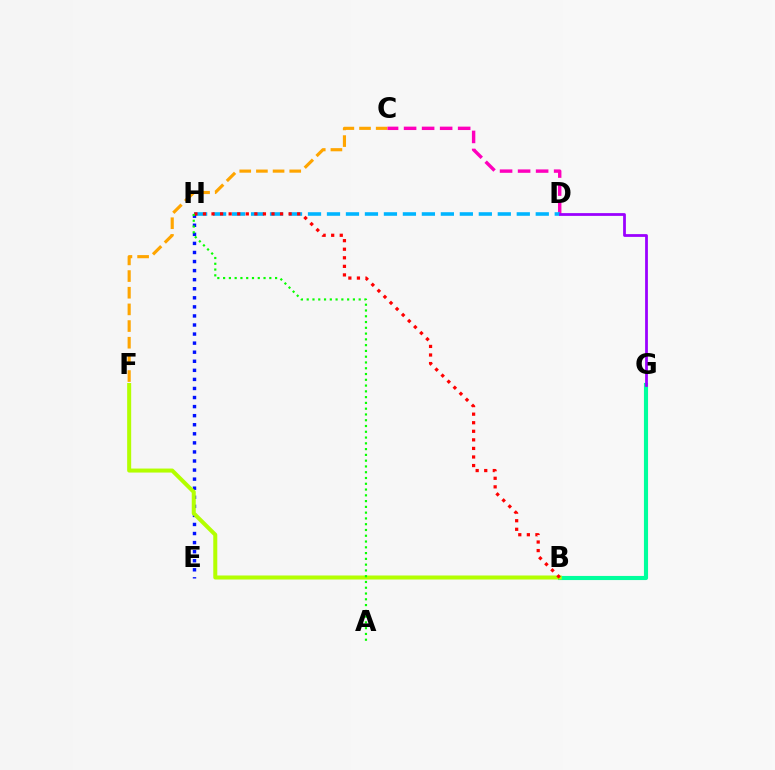{('C', 'F'): [{'color': '#ffa500', 'line_style': 'dashed', 'thickness': 2.26}], ('C', 'D'): [{'color': '#ff00bd', 'line_style': 'dashed', 'thickness': 2.45}], ('D', 'H'): [{'color': '#00b5ff', 'line_style': 'dashed', 'thickness': 2.58}], ('E', 'H'): [{'color': '#0010ff', 'line_style': 'dotted', 'thickness': 2.46}], ('B', 'G'): [{'color': '#00ff9d', 'line_style': 'solid', 'thickness': 2.96}], ('B', 'F'): [{'color': '#b3ff00', 'line_style': 'solid', 'thickness': 2.89}], ('B', 'H'): [{'color': '#ff0000', 'line_style': 'dotted', 'thickness': 2.33}], ('A', 'H'): [{'color': '#08ff00', 'line_style': 'dotted', 'thickness': 1.57}], ('D', 'G'): [{'color': '#9b00ff', 'line_style': 'solid', 'thickness': 1.99}]}